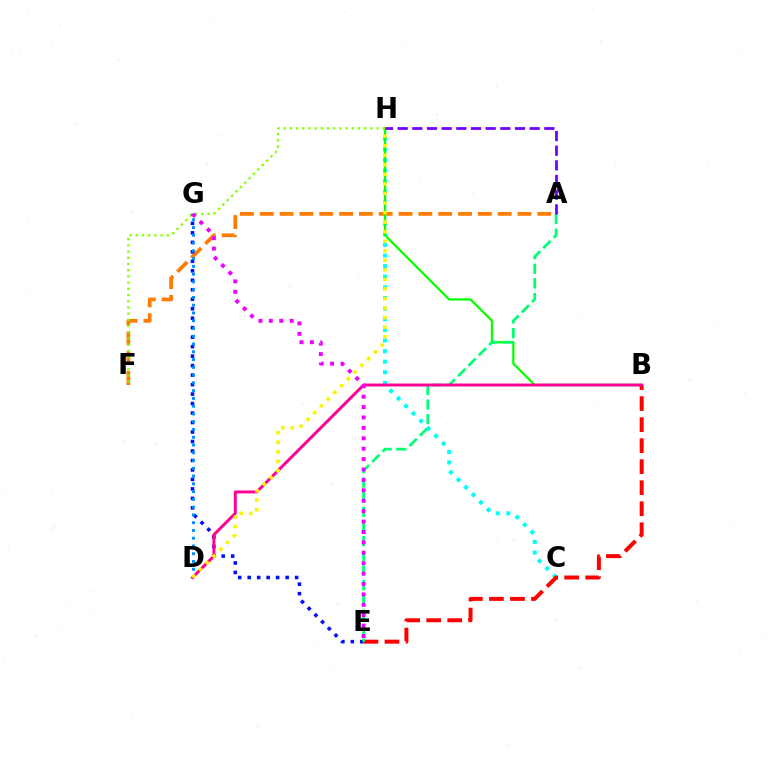{('C', 'H'): [{'color': '#00fff6', 'line_style': 'dotted', 'thickness': 2.88}], ('A', 'F'): [{'color': '#ff7c00', 'line_style': 'dashed', 'thickness': 2.69}], ('E', 'G'): [{'color': '#0010ff', 'line_style': 'dotted', 'thickness': 2.58}, {'color': '#ee00ff', 'line_style': 'dotted', 'thickness': 2.83}], ('D', 'G'): [{'color': '#008cff', 'line_style': 'dotted', 'thickness': 2.11}], ('B', 'E'): [{'color': '#ff0000', 'line_style': 'dashed', 'thickness': 2.86}], ('B', 'H'): [{'color': '#08ff00', 'line_style': 'solid', 'thickness': 1.63}], ('A', 'E'): [{'color': '#00ff74', 'line_style': 'dashed', 'thickness': 1.99}], ('F', 'H'): [{'color': '#84ff00', 'line_style': 'dotted', 'thickness': 1.68}], ('B', 'D'): [{'color': '#ff0094', 'line_style': 'solid', 'thickness': 2.11}], ('D', 'H'): [{'color': '#fcf500', 'line_style': 'dotted', 'thickness': 2.59}], ('A', 'H'): [{'color': '#7200ff', 'line_style': 'dashed', 'thickness': 1.99}]}